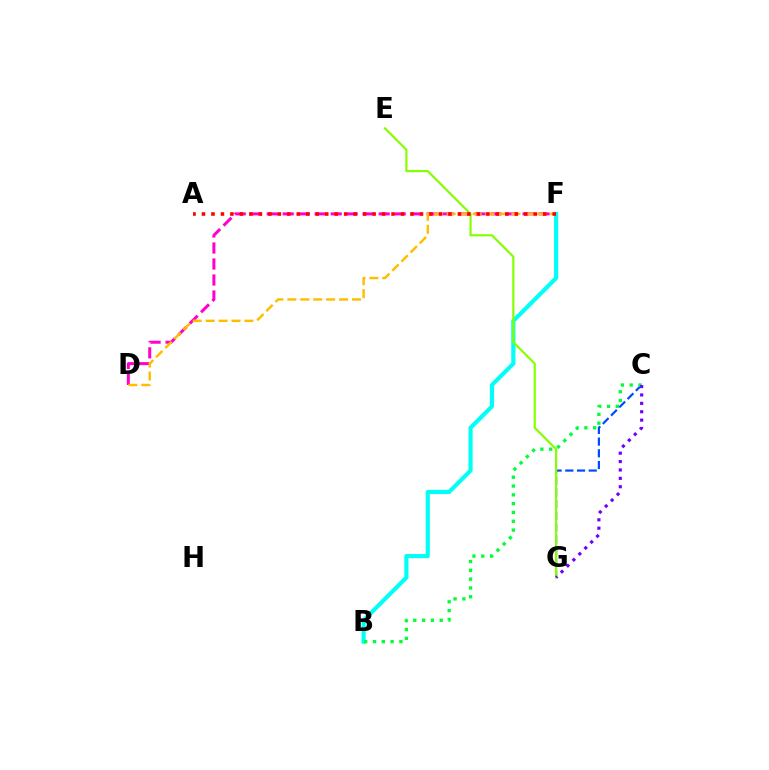{('C', 'G'): [{'color': '#004bff', 'line_style': 'dashed', 'thickness': 1.59}, {'color': '#7200ff', 'line_style': 'dotted', 'thickness': 2.28}], ('D', 'F'): [{'color': '#ff00cf', 'line_style': 'dashed', 'thickness': 2.17}, {'color': '#ffbd00', 'line_style': 'dashed', 'thickness': 1.76}], ('B', 'F'): [{'color': '#00fff6', 'line_style': 'solid', 'thickness': 2.99}], ('E', 'G'): [{'color': '#84ff00', 'line_style': 'solid', 'thickness': 1.56}], ('A', 'F'): [{'color': '#ff0000', 'line_style': 'dotted', 'thickness': 2.58}], ('B', 'C'): [{'color': '#00ff39', 'line_style': 'dotted', 'thickness': 2.39}]}